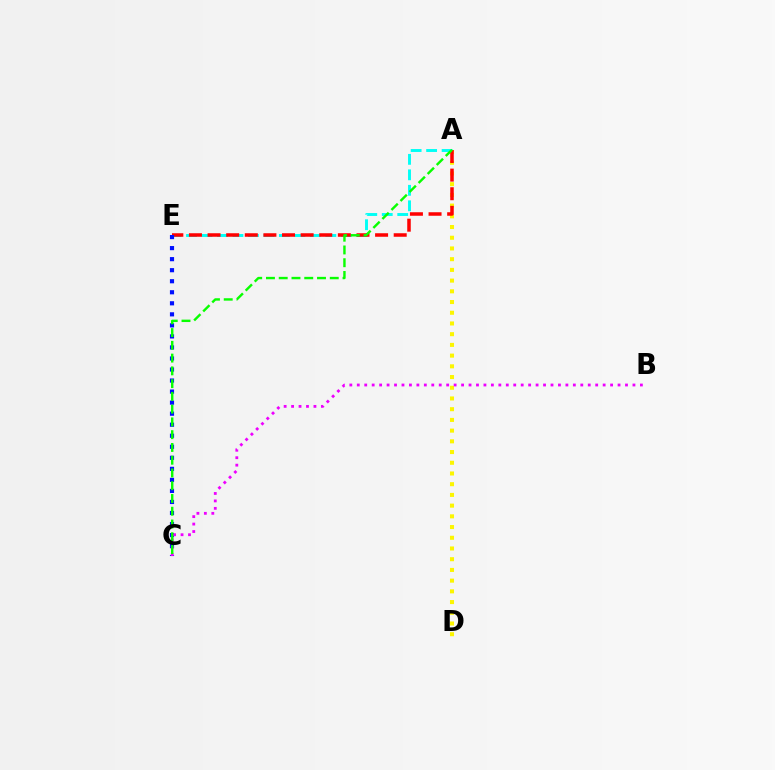{('A', 'D'): [{'color': '#fcf500', 'line_style': 'dotted', 'thickness': 2.91}], ('A', 'E'): [{'color': '#00fff6', 'line_style': 'dashed', 'thickness': 2.1}, {'color': '#ff0000', 'line_style': 'dashed', 'thickness': 2.53}], ('C', 'E'): [{'color': '#0010ff', 'line_style': 'dotted', 'thickness': 3.0}], ('B', 'C'): [{'color': '#ee00ff', 'line_style': 'dotted', 'thickness': 2.02}], ('A', 'C'): [{'color': '#08ff00', 'line_style': 'dashed', 'thickness': 1.73}]}